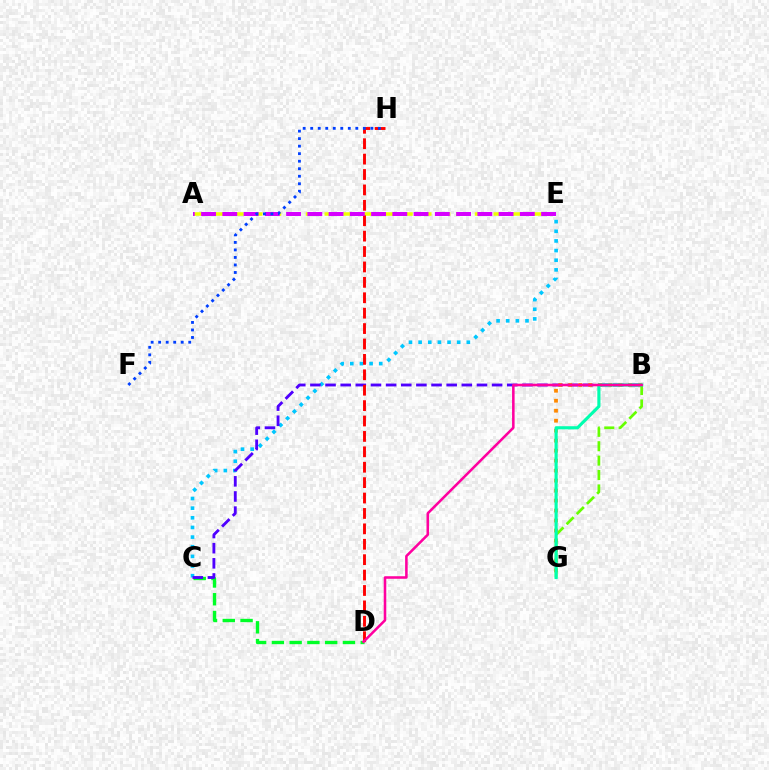{('C', 'D'): [{'color': '#00ff27', 'line_style': 'dashed', 'thickness': 2.41}], ('C', 'E'): [{'color': '#00c7ff', 'line_style': 'dotted', 'thickness': 2.62}], ('A', 'E'): [{'color': '#eeff00', 'line_style': 'dashed', 'thickness': 2.55}, {'color': '#d600ff', 'line_style': 'dashed', 'thickness': 2.89}], ('B', 'C'): [{'color': '#4f00ff', 'line_style': 'dashed', 'thickness': 2.06}], ('B', 'G'): [{'color': '#ff8800', 'line_style': 'dotted', 'thickness': 2.71}, {'color': '#66ff00', 'line_style': 'dashed', 'thickness': 1.96}, {'color': '#00ffaf', 'line_style': 'solid', 'thickness': 2.26}], ('D', 'H'): [{'color': '#ff0000', 'line_style': 'dashed', 'thickness': 2.09}], ('F', 'H'): [{'color': '#003fff', 'line_style': 'dotted', 'thickness': 2.04}], ('B', 'D'): [{'color': '#ff00a0', 'line_style': 'solid', 'thickness': 1.84}]}